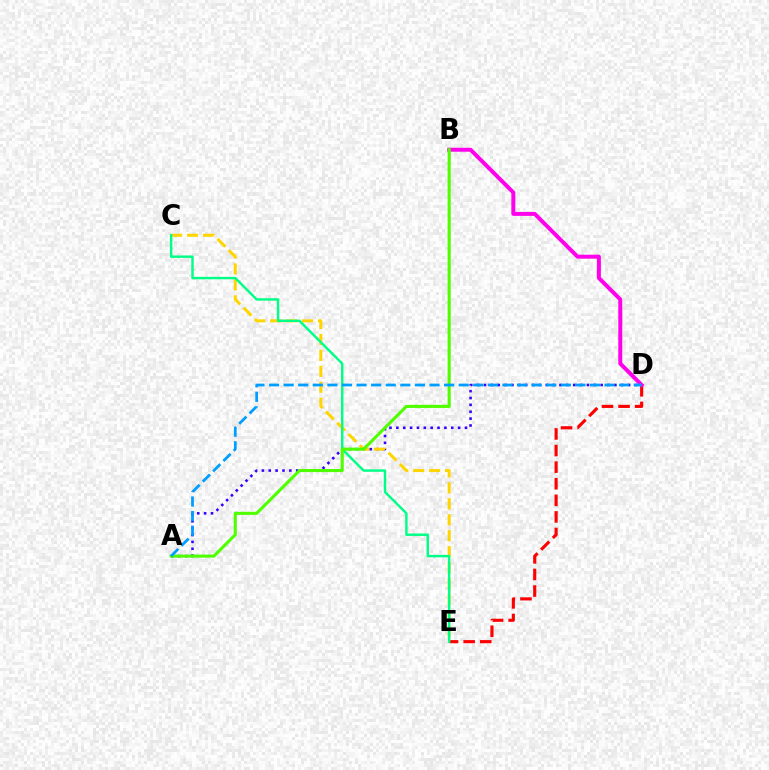{('A', 'D'): [{'color': '#3700ff', 'line_style': 'dotted', 'thickness': 1.86}, {'color': '#009eff', 'line_style': 'dashed', 'thickness': 1.98}], ('D', 'E'): [{'color': '#ff0000', 'line_style': 'dashed', 'thickness': 2.25}], ('C', 'E'): [{'color': '#ffd500', 'line_style': 'dashed', 'thickness': 2.17}, {'color': '#00ff86', 'line_style': 'solid', 'thickness': 1.75}], ('B', 'D'): [{'color': '#ff00ed', 'line_style': 'solid', 'thickness': 2.86}], ('A', 'B'): [{'color': '#4fff00', 'line_style': 'solid', 'thickness': 2.23}]}